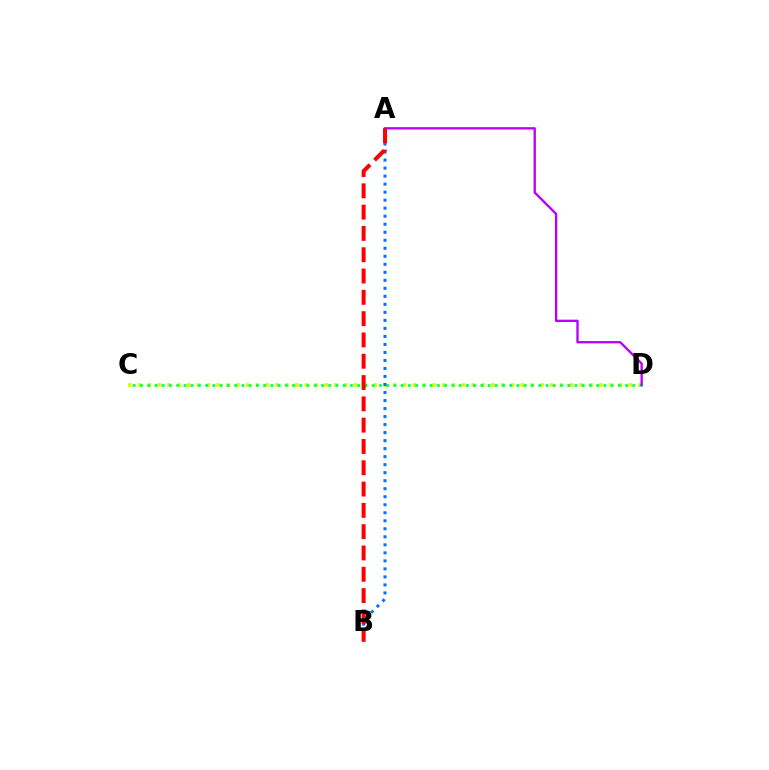{('C', 'D'): [{'color': '#d1ff00', 'line_style': 'dotted', 'thickness': 2.67}, {'color': '#00ff5c', 'line_style': 'dotted', 'thickness': 1.97}], ('A', 'D'): [{'color': '#b900ff', 'line_style': 'solid', 'thickness': 1.69}], ('A', 'B'): [{'color': '#0074ff', 'line_style': 'dotted', 'thickness': 2.18}, {'color': '#ff0000', 'line_style': 'dashed', 'thickness': 2.89}]}